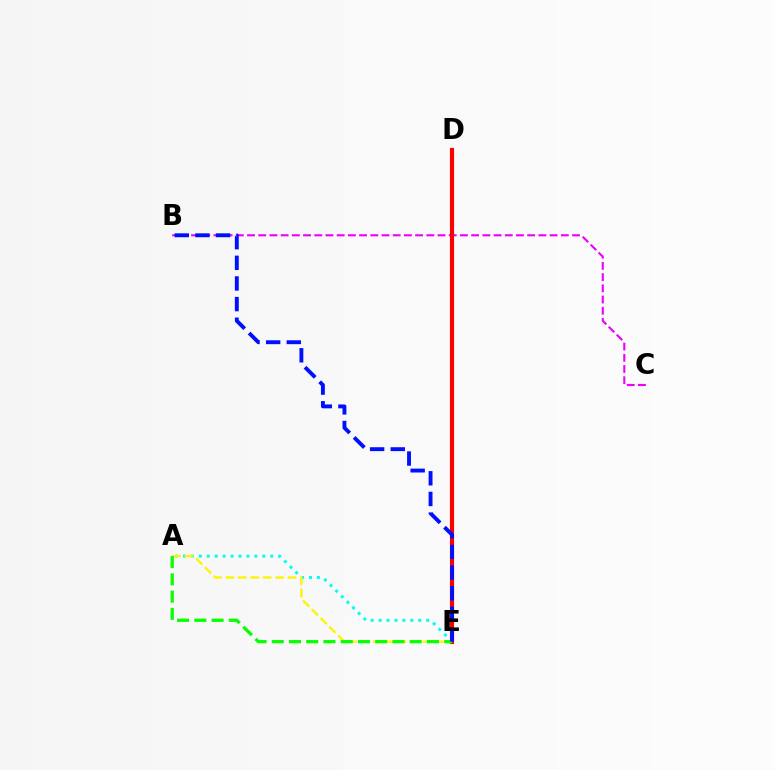{('B', 'C'): [{'color': '#ee00ff', 'line_style': 'dashed', 'thickness': 1.52}], ('A', 'E'): [{'color': '#00fff6', 'line_style': 'dotted', 'thickness': 2.15}, {'color': '#fcf500', 'line_style': 'dashed', 'thickness': 1.69}, {'color': '#08ff00', 'line_style': 'dashed', 'thickness': 2.34}], ('D', 'E'): [{'color': '#ff0000', 'line_style': 'solid', 'thickness': 2.96}], ('B', 'E'): [{'color': '#0010ff', 'line_style': 'dashed', 'thickness': 2.8}]}